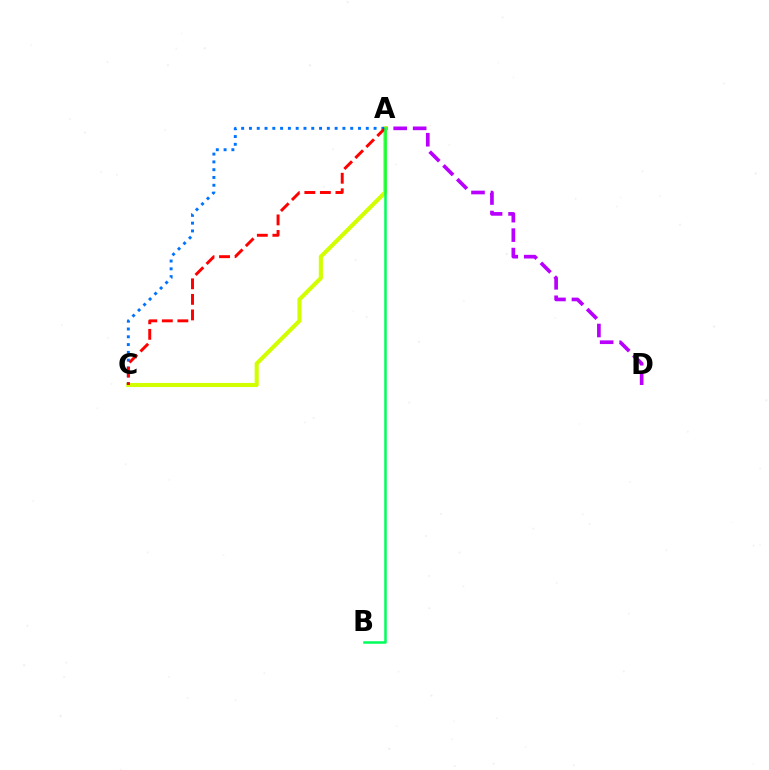{('A', 'D'): [{'color': '#b900ff', 'line_style': 'dashed', 'thickness': 2.65}], ('A', 'C'): [{'color': '#d1ff00', 'line_style': 'solid', 'thickness': 2.95}, {'color': '#0074ff', 'line_style': 'dotted', 'thickness': 2.12}, {'color': '#ff0000', 'line_style': 'dashed', 'thickness': 2.11}], ('A', 'B'): [{'color': '#00ff5c', 'line_style': 'solid', 'thickness': 1.82}]}